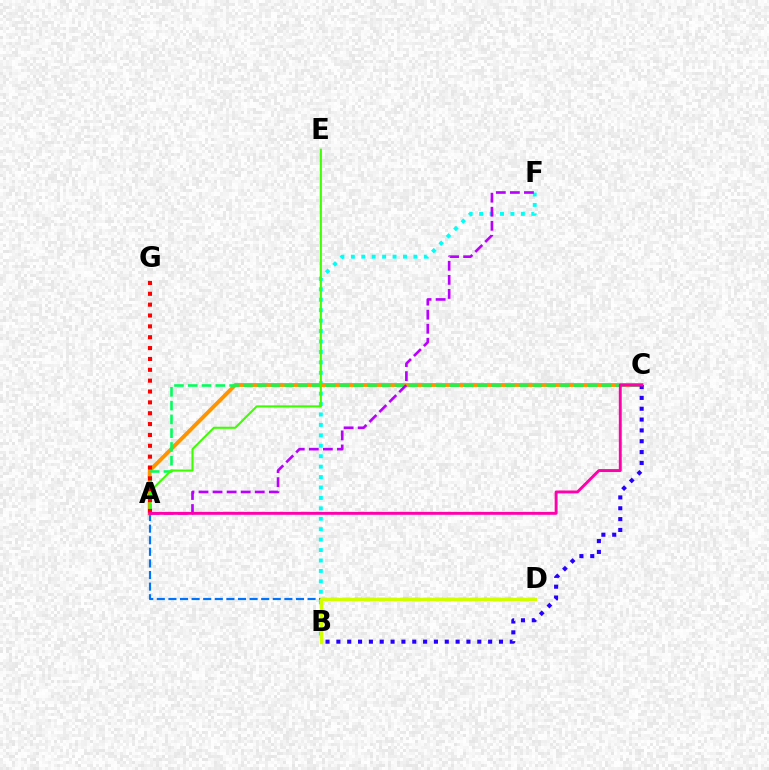{('B', 'F'): [{'color': '#00fff6', 'line_style': 'dotted', 'thickness': 2.83}], ('A', 'D'): [{'color': '#0074ff', 'line_style': 'dashed', 'thickness': 1.58}], ('A', 'C'): [{'color': '#ff9400', 'line_style': 'solid', 'thickness': 2.79}, {'color': '#00ff5c', 'line_style': 'dashed', 'thickness': 1.87}, {'color': '#ff00ac', 'line_style': 'solid', 'thickness': 2.1}], ('A', 'E'): [{'color': '#3dff00', 'line_style': 'solid', 'thickness': 1.5}], ('B', 'D'): [{'color': '#d1ff00', 'line_style': 'solid', 'thickness': 2.41}], ('B', 'C'): [{'color': '#2500ff', 'line_style': 'dotted', 'thickness': 2.95}], ('A', 'F'): [{'color': '#b900ff', 'line_style': 'dashed', 'thickness': 1.91}], ('A', 'G'): [{'color': '#ff0000', 'line_style': 'dotted', 'thickness': 2.95}]}